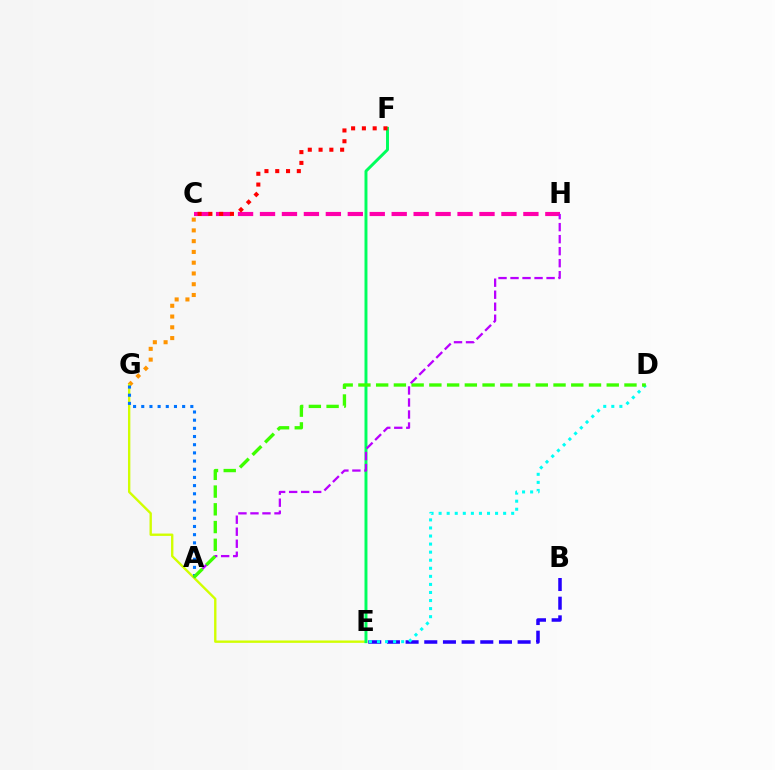{('C', 'G'): [{'color': '#ff9400', 'line_style': 'dotted', 'thickness': 2.93}], ('E', 'G'): [{'color': '#d1ff00', 'line_style': 'solid', 'thickness': 1.7}], ('B', 'E'): [{'color': '#2500ff', 'line_style': 'dashed', 'thickness': 2.54}], ('C', 'H'): [{'color': '#ff00ac', 'line_style': 'dashed', 'thickness': 2.98}], ('E', 'F'): [{'color': '#00ff5c', 'line_style': 'solid', 'thickness': 2.12}], ('D', 'E'): [{'color': '#00fff6', 'line_style': 'dotted', 'thickness': 2.19}], ('A', 'G'): [{'color': '#0074ff', 'line_style': 'dotted', 'thickness': 2.22}], ('A', 'H'): [{'color': '#b900ff', 'line_style': 'dashed', 'thickness': 1.63}], ('C', 'F'): [{'color': '#ff0000', 'line_style': 'dotted', 'thickness': 2.93}], ('A', 'D'): [{'color': '#3dff00', 'line_style': 'dashed', 'thickness': 2.41}]}